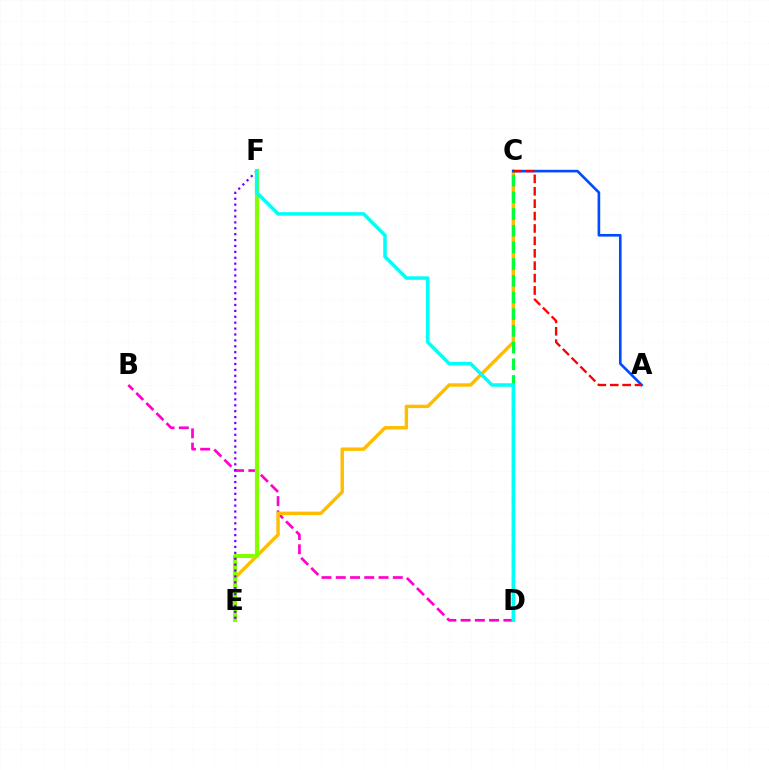{('B', 'D'): [{'color': '#ff00cf', 'line_style': 'dashed', 'thickness': 1.94}], ('C', 'E'): [{'color': '#ffbd00', 'line_style': 'solid', 'thickness': 2.47}], ('C', 'D'): [{'color': '#00ff39', 'line_style': 'dashed', 'thickness': 2.27}], ('A', 'C'): [{'color': '#004bff', 'line_style': 'solid', 'thickness': 1.9}, {'color': '#ff0000', 'line_style': 'dashed', 'thickness': 1.68}], ('E', 'F'): [{'color': '#84ff00', 'line_style': 'solid', 'thickness': 2.98}, {'color': '#7200ff', 'line_style': 'dotted', 'thickness': 1.6}], ('D', 'F'): [{'color': '#00fff6', 'line_style': 'solid', 'thickness': 2.53}]}